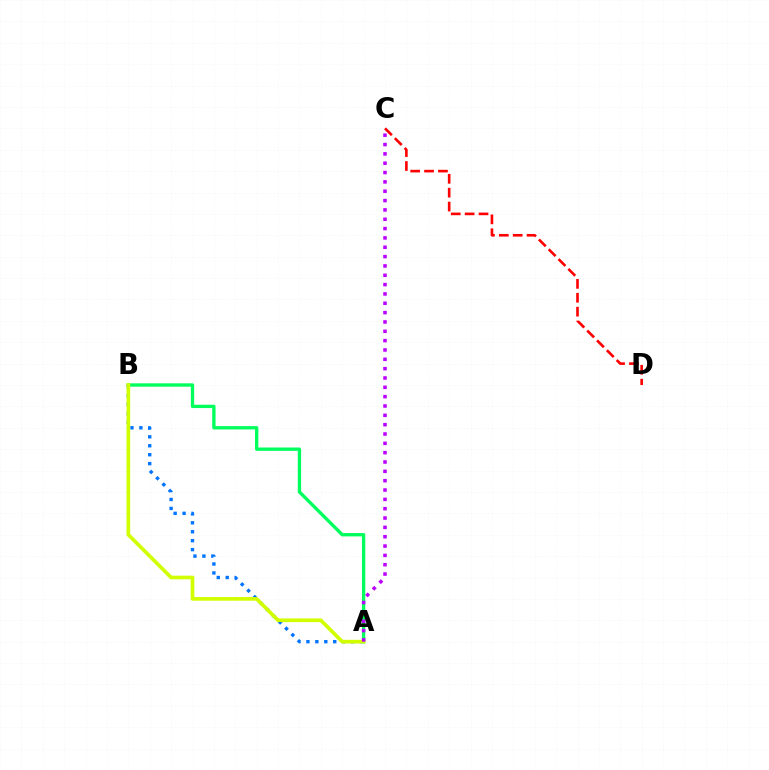{('A', 'B'): [{'color': '#0074ff', 'line_style': 'dotted', 'thickness': 2.43}, {'color': '#00ff5c', 'line_style': 'solid', 'thickness': 2.4}, {'color': '#d1ff00', 'line_style': 'solid', 'thickness': 2.65}], ('C', 'D'): [{'color': '#ff0000', 'line_style': 'dashed', 'thickness': 1.89}], ('A', 'C'): [{'color': '#b900ff', 'line_style': 'dotted', 'thickness': 2.54}]}